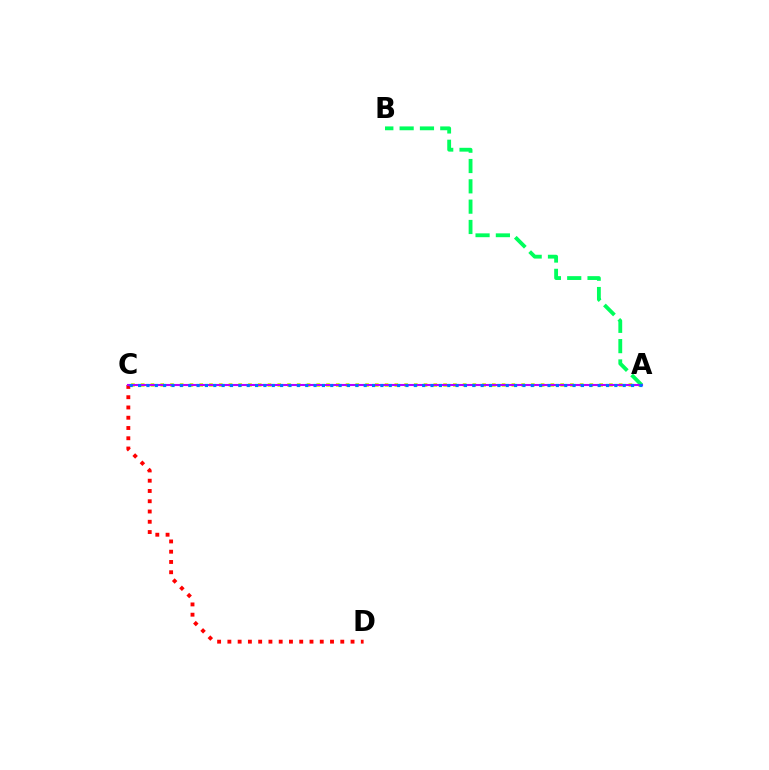{('A', 'C'): [{'color': '#d1ff00', 'line_style': 'dotted', 'thickness': 2.65}, {'color': '#b900ff', 'line_style': 'solid', 'thickness': 1.51}, {'color': '#0074ff', 'line_style': 'dotted', 'thickness': 2.27}], ('C', 'D'): [{'color': '#ff0000', 'line_style': 'dotted', 'thickness': 2.79}], ('A', 'B'): [{'color': '#00ff5c', 'line_style': 'dashed', 'thickness': 2.76}]}